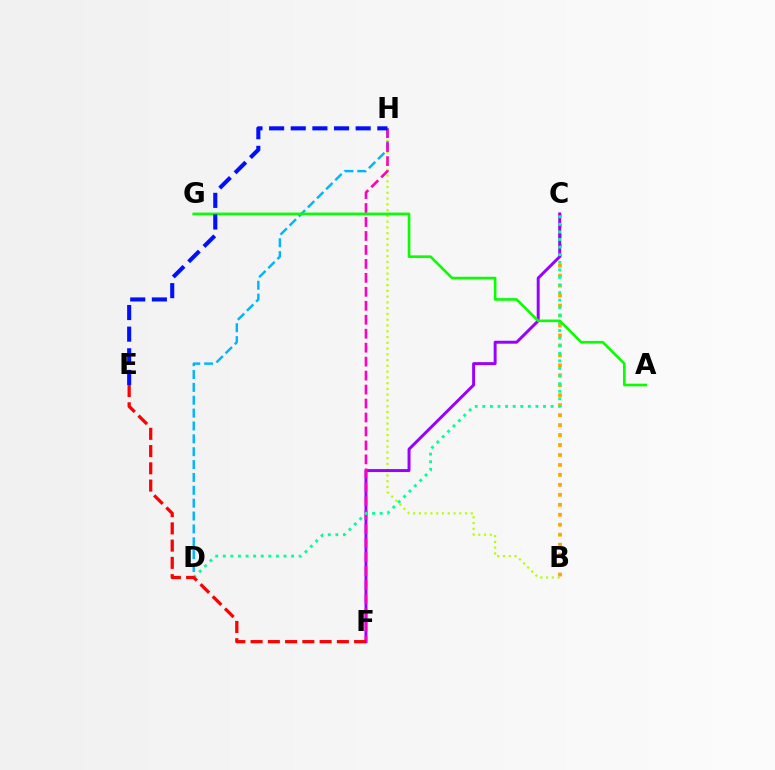{('B', 'H'): [{'color': '#b3ff00', 'line_style': 'dotted', 'thickness': 1.57}], ('B', 'C'): [{'color': '#ffa500', 'line_style': 'dotted', 'thickness': 2.71}], ('C', 'F'): [{'color': '#9b00ff', 'line_style': 'solid', 'thickness': 2.13}], ('D', 'H'): [{'color': '#00b5ff', 'line_style': 'dashed', 'thickness': 1.75}], ('F', 'H'): [{'color': '#ff00bd', 'line_style': 'dashed', 'thickness': 1.9}], ('C', 'D'): [{'color': '#00ff9d', 'line_style': 'dotted', 'thickness': 2.06}], ('A', 'G'): [{'color': '#08ff00', 'line_style': 'solid', 'thickness': 1.89}], ('E', 'F'): [{'color': '#ff0000', 'line_style': 'dashed', 'thickness': 2.34}], ('E', 'H'): [{'color': '#0010ff', 'line_style': 'dashed', 'thickness': 2.94}]}